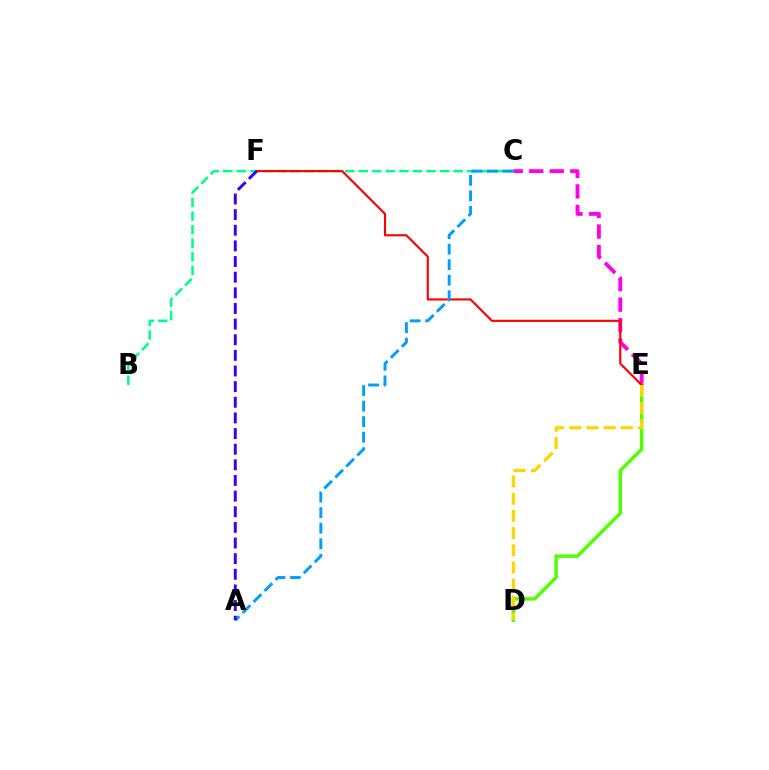{('C', 'E'): [{'color': '#ff00ed', 'line_style': 'dashed', 'thickness': 2.79}], ('D', 'E'): [{'color': '#4fff00', 'line_style': 'solid', 'thickness': 2.46}, {'color': '#ffd500', 'line_style': 'dashed', 'thickness': 2.34}], ('B', 'C'): [{'color': '#00ff86', 'line_style': 'dashed', 'thickness': 1.84}], ('E', 'F'): [{'color': '#ff0000', 'line_style': 'solid', 'thickness': 1.54}], ('A', 'C'): [{'color': '#009eff', 'line_style': 'dashed', 'thickness': 2.11}], ('A', 'F'): [{'color': '#3700ff', 'line_style': 'dashed', 'thickness': 2.12}]}